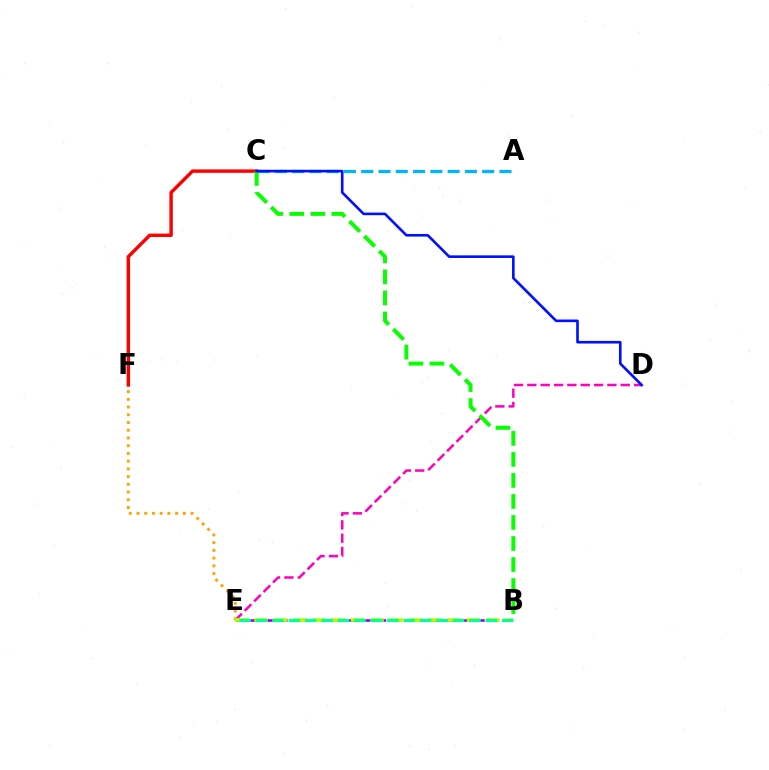{('D', 'E'): [{'color': '#ff00bd', 'line_style': 'dashed', 'thickness': 1.81}], ('E', 'F'): [{'color': '#ffa500', 'line_style': 'dotted', 'thickness': 2.1}], ('C', 'F'): [{'color': '#ff0000', 'line_style': 'solid', 'thickness': 2.45}], ('B', 'C'): [{'color': '#08ff00', 'line_style': 'dashed', 'thickness': 2.86}], ('A', 'C'): [{'color': '#00b5ff', 'line_style': 'dashed', 'thickness': 2.35}], ('B', 'E'): [{'color': '#9b00ff', 'line_style': 'dashed', 'thickness': 1.91}, {'color': '#b3ff00', 'line_style': 'dashed', 'thickness': 2.62}, {'color': '#00ff9d', 'line_style': 'dashed', 'thickness': 2.23}], ('C', 'D'): [{'color': '#0010ff', 'line_style': 'solid', 'thickness': 1.89}]}